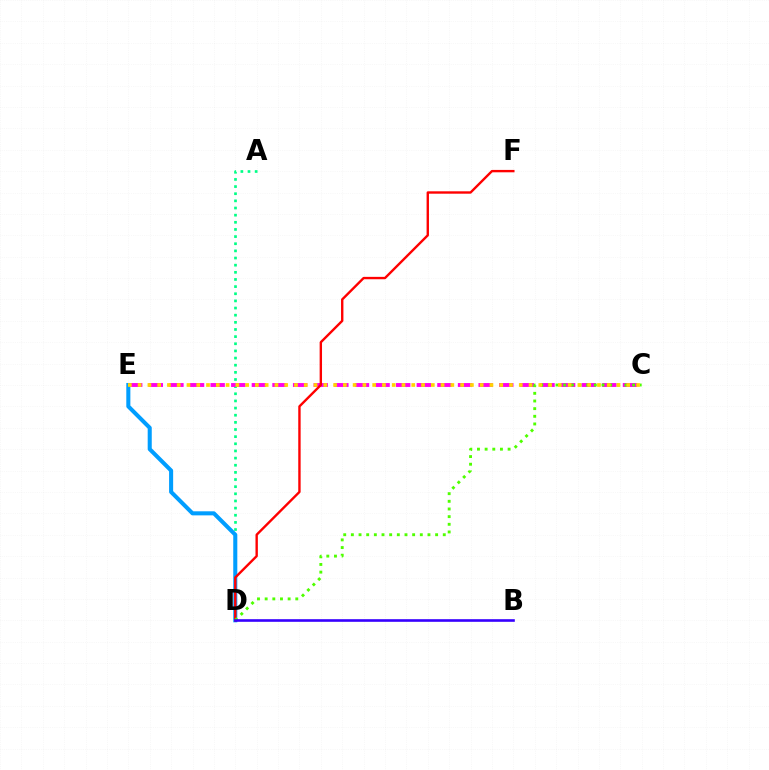{('A', 'D'): [{'color': '#00ff86', 'line_style': 'dotted', 'thickness': 1.94}], ('C', 'E'): [{'color': '#ff00ed', 'line_style': 'dashed', 'thickness': 2.8}, {'color': '#ffd500', 'line_style': 'dotted', 'thickness': 2.66}], ('D', 'E'): [{'color': '#009eff', 'line_style': 'solid', 'thickness': 2.92}], ('D', 'F'): [{'color': '#ff0000', 'line_style': 'solid', 'thickness': 1.72}], ('C', 'D'): [{'color': '#4fff00', 'line_style': 'dotted', 'thickness': 2.08}], ('B', 'D'): [{'color': '#3700ff', 'line_style': 'solid', 'thickness': 1.89}]}